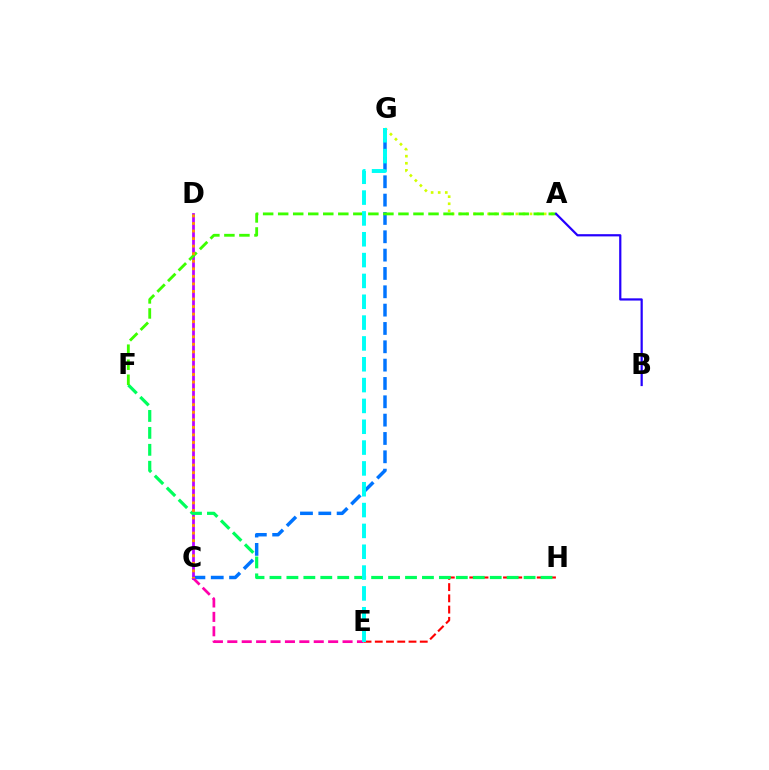{('E', 'H'): [{'color': '#ff0000', 'line_style': 'dashed', 'thickness': 1.53}], ('C', 'G'): [{'color': '#0074ff', 'line_style': 'dashed', 'thickness': 2.49}], ('A', 'G'): [{'color': '#d1ff00', 'line_style': 'dotted', 'thickness': 1.92}], ('C', 'E'): [{'color': '#ff00ac', 'line_style': 'dashed', 'thickness': 1.96}], ('C', 'D'): [{'color': '#b900ff', 'line_style': 'solid', 'thickness': 1.99}, {'color': '#ff9400', 'line_style': 'dotted', 'thickness': 2.05}], ('F', 'H'): [{'color': '#00ff5c', 'line_style': 'dashed', 'thickness': 2.3}], ('A', 'F'): [{'color': '#3dff00', 'line_style': 'dashed', 'thickness': 2.04}], ('A', 'B'): [{'color': '#2500ff', 'line_style': 'solid', 'thickness': 1.6}], ('E', 'G'): [{'color': '#00fff6', 'line_style': 'dashed', 'thickness': 2.83}]}